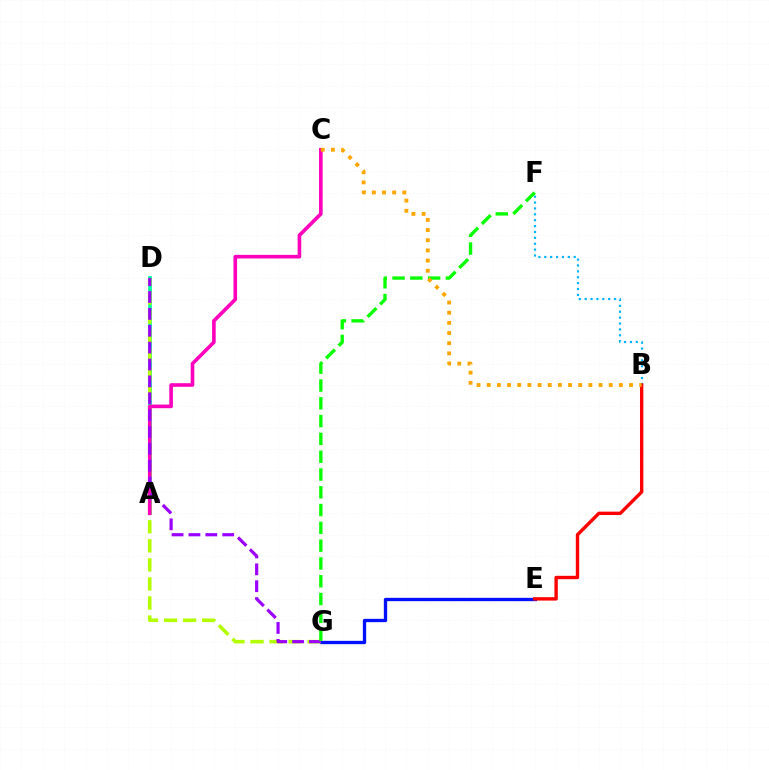{('A', 'D'): [{'color': '#00ff9d', 'line_style': 'solid', 'thickness': 2.69}], ('E', 'G'): [{'color': '#0010ff', 'line_style': 'solid', 'thickness': 2.4}], ('D', 'G'): [{'color': '#b3ff00', 'line_style': 'dashed', 'thickness': 2.59}, {'color': '#9b00ff', 'line_style': 'dashed', 'thickness': 2.29}], ('A', 'C'): [{'color': '#ff00bd', 'line_style': 'solid', 'thickness': 2.6}], ('B', 'F'): [{'color': '#00b5ff', 'line_style': 'dotted', 'thickness': 1.6}], ('B', 'E'): [{'color': '#ff0000', 'line_style': 'solid', 'thickness': 2.43}], ('F', 'G'): [{'color': '#08ff00', 'line_style': 'dashed', 'thickness': 2.42}], ('B', 'C'): [{'color': '#ffa500', 'line_style': 'dotted', 'thickness': 2.76}]}